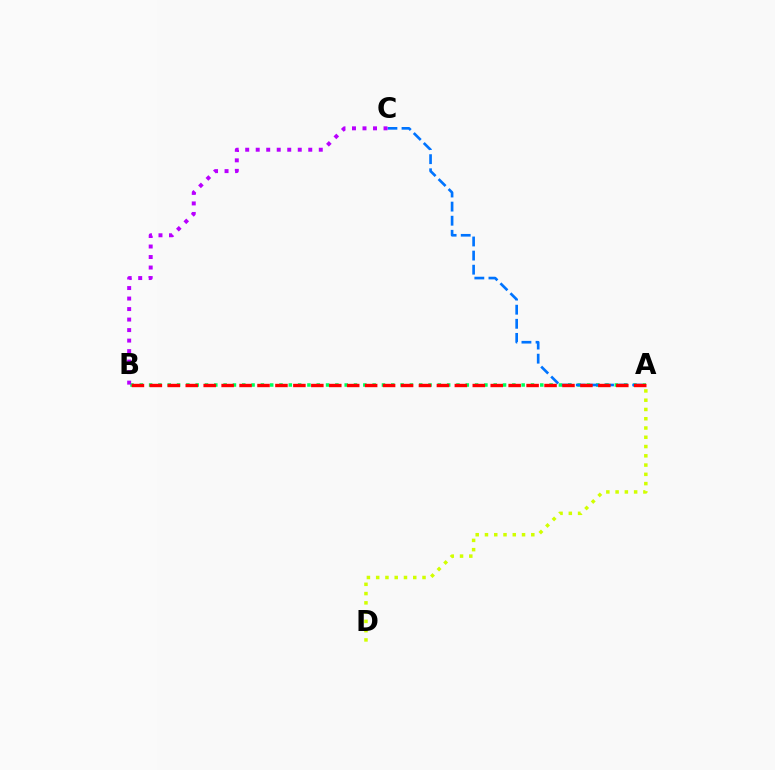{('A', 'B'): [{'color': '#00ff5c', 'line_style': 'dotted', 'thickness': 2.53}, {'color': '#ff0000', 'line_style': 'dashed', 'thickness': 2.44}], ('A', 'D'): [{'color': '#d1ff00', 'line_style': 'dotted', 'thickness': 2.52}], ('A', 'C'): [{'color': '#0074ff', 'line_style': 'dashed', 'thickness': 1.92}], ('B', 'C'): [{'color': '#b900ff', 'line_style': 'dotted', 'thickness': 2.86}]}